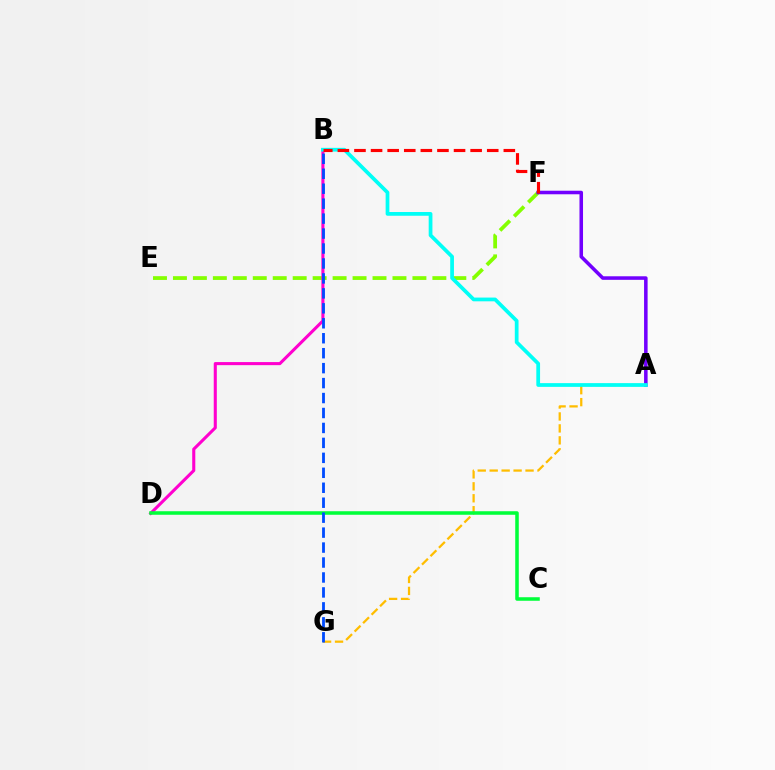{('E', 'F'): [{'color': '#84ff00', 'line_style': 'dashed', 'thickness': 2.71}], ('A', 'G'): [{'color': '#ffbd00', 'line_style': 'dashed', 'thickness': 1.62}], ('B', 'D'): [{'color': '#ff00cf', 'line_style': 'solid', 'thickness': 2.21}], ('A', 'F'): [{'color': '#7200ff', 'line_style': 'solid', 'thickness': 2.55}], ('A', 'B'): [{'color': '#00fff6', 'line_style': 'solid', 'thickness': 2.69}], ('B', 'F'): [{'color': '#ff0000', 'line_style': 'dashed', 'thickness': 2.25}], ('C', 'D'): [{'color': '#00ff39', 'line_style': 'solid', 'thickness': 2.54}], ('B', 'G'): [{'color': '#004bff', 'line_style': 'dashed', 'thickness': 2.03}]}